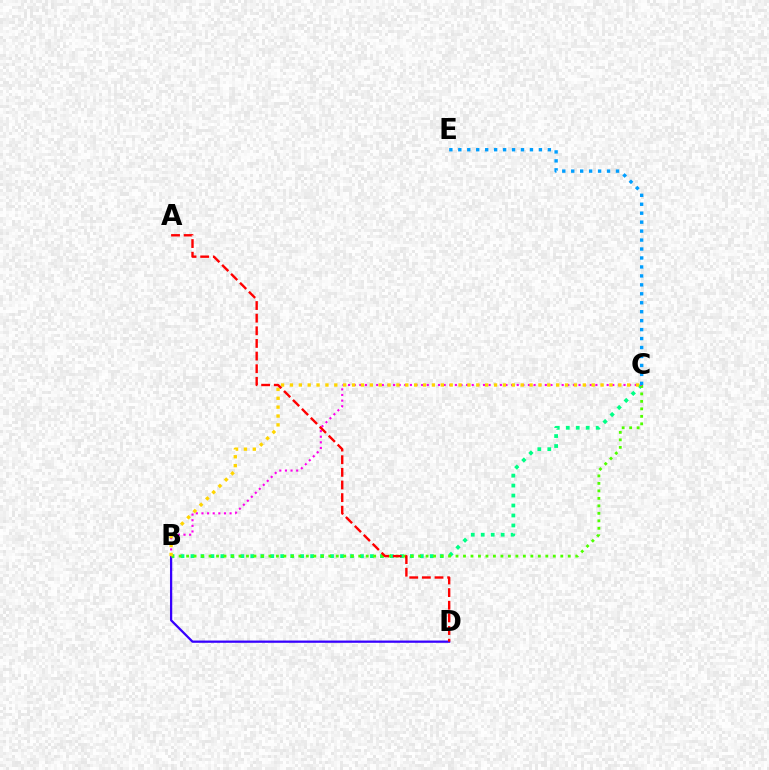{('B', 'C'): [{'color': '#00ff86', 'line_style': 'dotted', 'thickness': 2.71}, {'color': '#4fff00', 'line_style': 'dotted', 'thickness': 2.03}, {'color': '#ff00ed', 'line_style': 'dotted', 'thickness': 1.53}, {'color': '#ffd500', 'line_style': 'dotted', 'thickness': 2.41}], ('B', 'D'): [{'color': '#3700ff', 'line_style': 'solid', 'thickness': 1.63}], ('C', 'E'): [{'color': '#009eff', 'line_style': 'dotted', 'thickness': 2.43}], ('A', 'D'): [{'color': '#ff0000', 'line_style': 'dashed', 'thickness': 1.72}]}